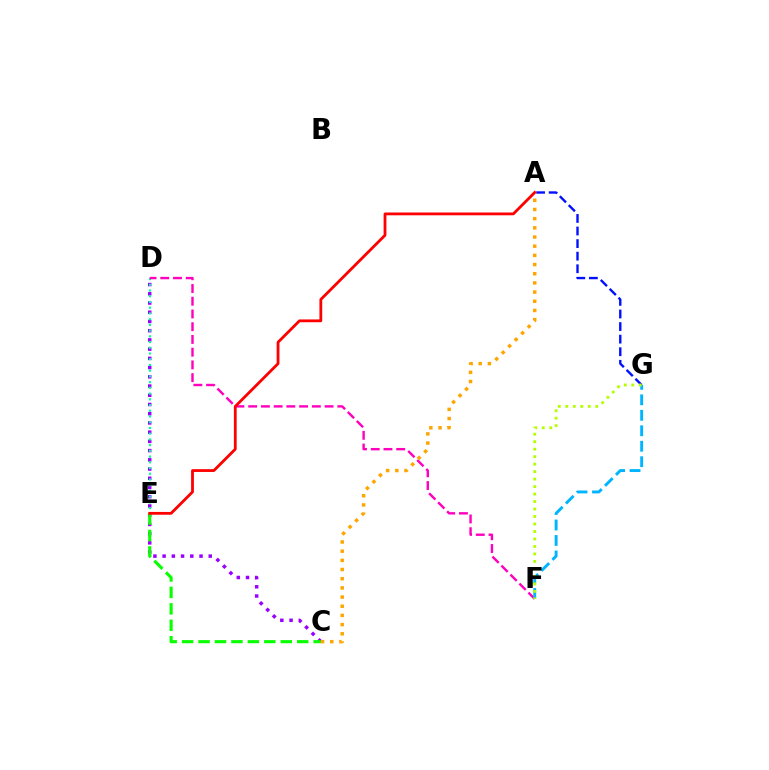{('C', 'D'): [{'color': '#9b00ff', 'line_style': 'dotted', 'thickness': 2.51}], ('C', 'E'): [{'color': '#08ff00', 'line_style': 'dashed', 'thickness': 2.23}], ('A', 'G'): [{'color': '#0010ff', 'line_style': 'dashed', 'thickness': 1.71}], ('D', 'E'): [{'color': '#00ff9d', 'line_style': 'dotted', 'thickness': 1.56}], ('D', 'F'): [{'color': '#ff00bd', 'line_style': 'dashed', 'thickness': 1.73}], ('A', 'C'): [{'color': '#ffa500', 'line_style': 'dotted', 'thickness': 2.49}], ('A', 'E'): [{'color': '#ff0000', 'line_style': 'solid', 'thickness': 2.01}], ('F', 'G'): [{'color': '#00b5ff', 'line_style': 'dashed', 'thickness': 2.1}, {'color': '#b3ff00', 'line_style': 'dotted', 'thickness': 2.03}]}